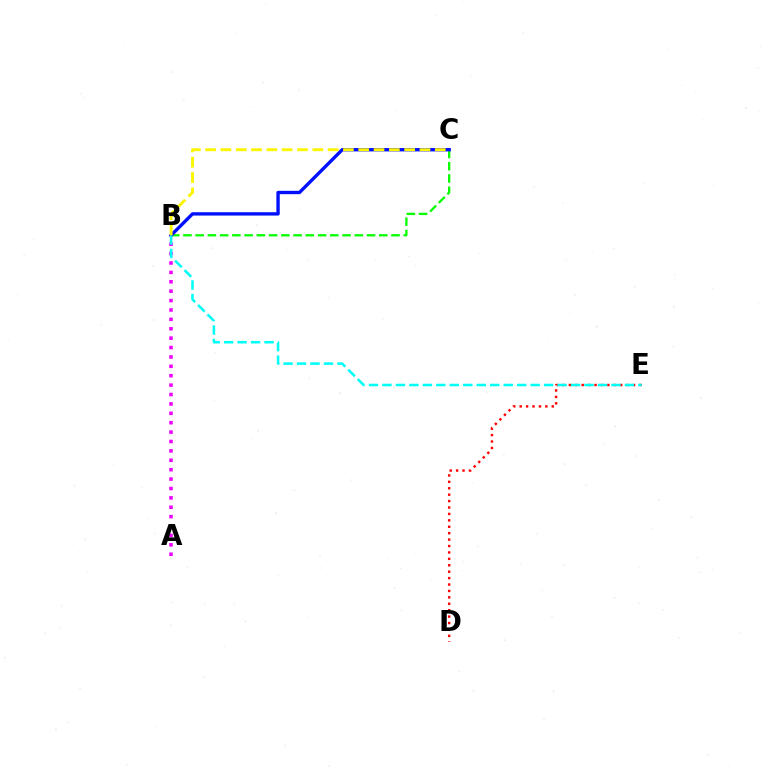{('D', 'E'): [{'color': '#ff0000', 'line_style': 'dotted', 'thickness': 1.74}], ('A', 'B'): [{'color': '#ee00ff', 'line_style': 'dotted', 'thickness': 2.55}], ('B', 'C'): [{'color': '#08ff00', 'line_style': 'dashed', 'thickness': 1.66}, {'color': '#0010ff', 'line_style': 'solid', 'thickness': 2.42}, {'color': '#fcf500', 'line_style': 'dashed', 'thickness': 2.08}], ('B', 'E'): [{'color': '#00fff6', 'line_style': 'dashed', 'thickness': 1.83}]}